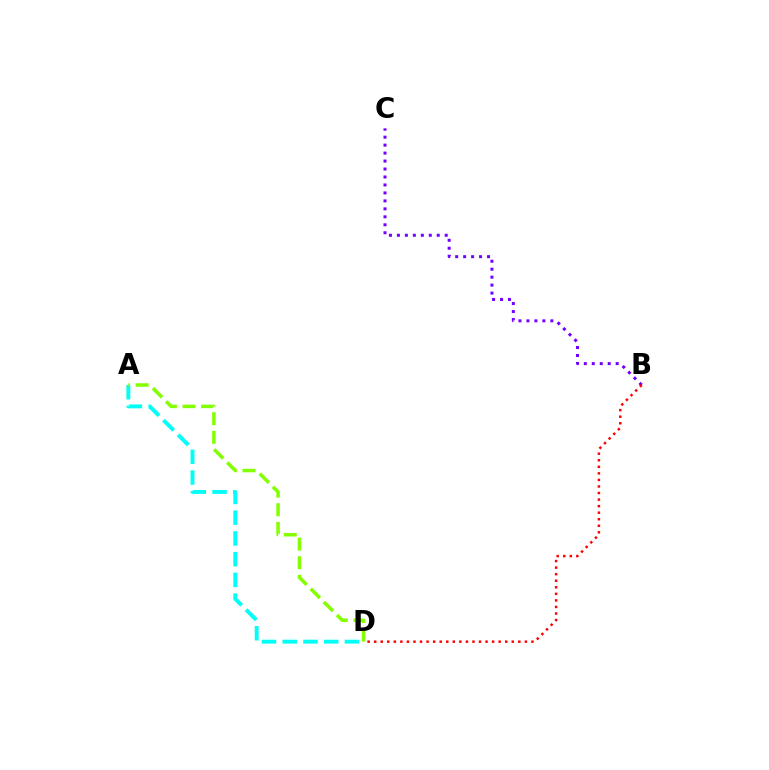{('B', 'C'): [{'color': '#7200ff', 'line_style': 'dotted', 'thickness': 2.16}], ('B', 'D'): [{'color': '#ff0000', 'line_style': 'dotted', 'thickness': 1.78}], ('A', 'D'): [{'color': '#00fff6', 'line_style': 'dashed', 'thickness': 2.82}, {'color': '#84ff00', 'line_style': 'dashed', 'thickness': 2.53}]}